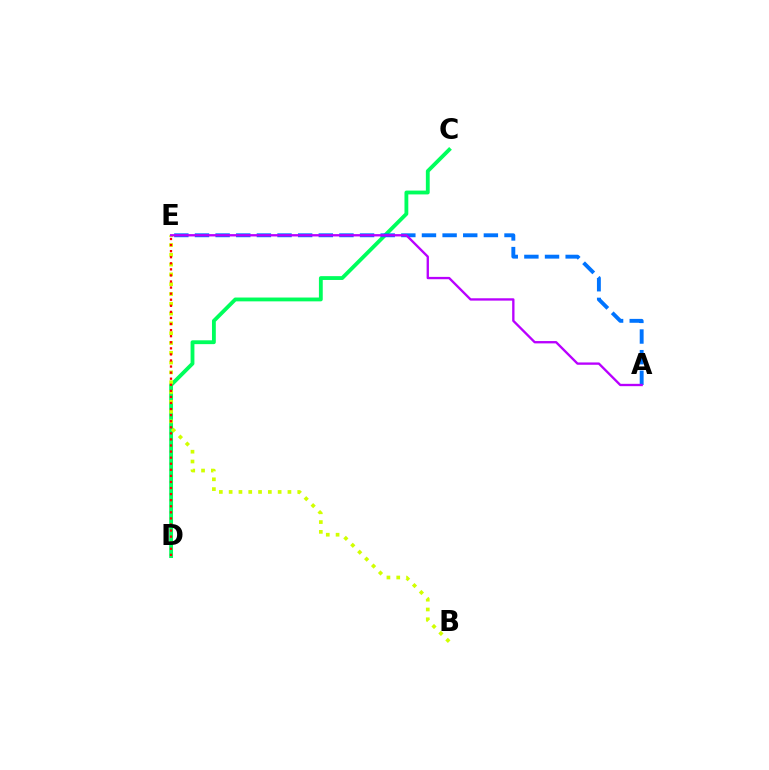{('C', 'D'): [{'color': '#00ff5c', 'line_style': 'solid', 'thickness': 2.76}], ('A', 'E'): [{'color': '#0074ff', 'line_style': 'dashed', 'thickness': 2.8}, {'color': '#b900ff', 'line_style': 'solid', 'thickness': 1.68}], ('B', 'E'): [{'color': '#d1ff00', 'line_style': 'dotted', 'thickness': 2.66}], ('D', 'E'): [{'color': '#ff0000', 'line_style': 'dotted', 'thickness': 1.65}]}